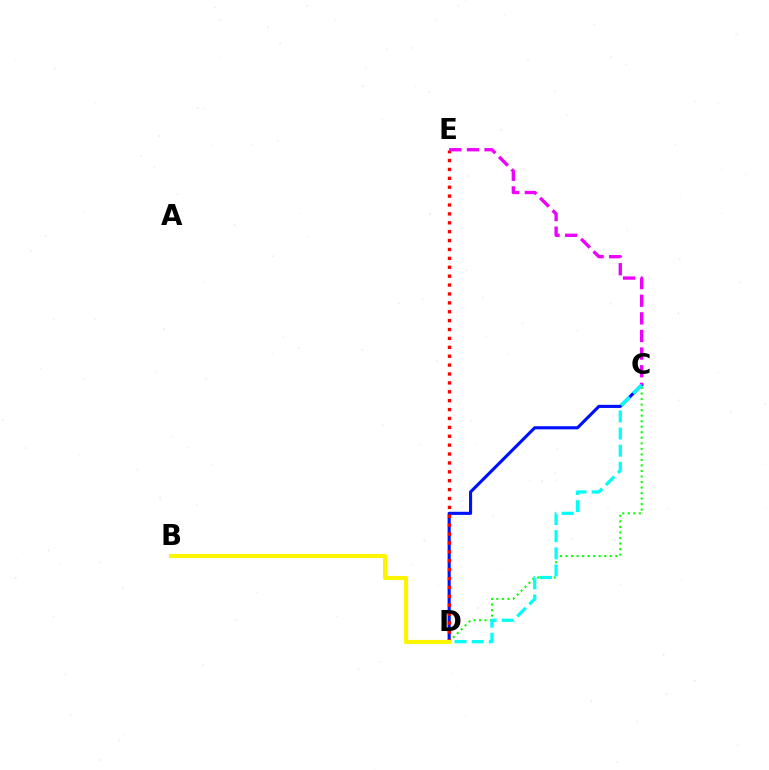{('C', 'D'): [{'color': '#0010ff', 'line_style': 'solid', 'thickness': 2.24}, {'color': '#08ff00', 'line_style': 'dotted', 'thickness': 1.5}, {'color': '#00fff6', 'line_style': 'dashed', 'thickness': 2.33}], ('D', 'E'): [{'color': '#ff0000', 'line_style': 'dotted', 'thickness': 2.42}], ('C', 'E'): [{'color': '#ee00ff', 'line_style': 'dashed', 'thickness': 2.4}], ('B', 'D'): [{'color': '#fcf500', 'line_style': 'solid', 'thickness': 2.98}]}